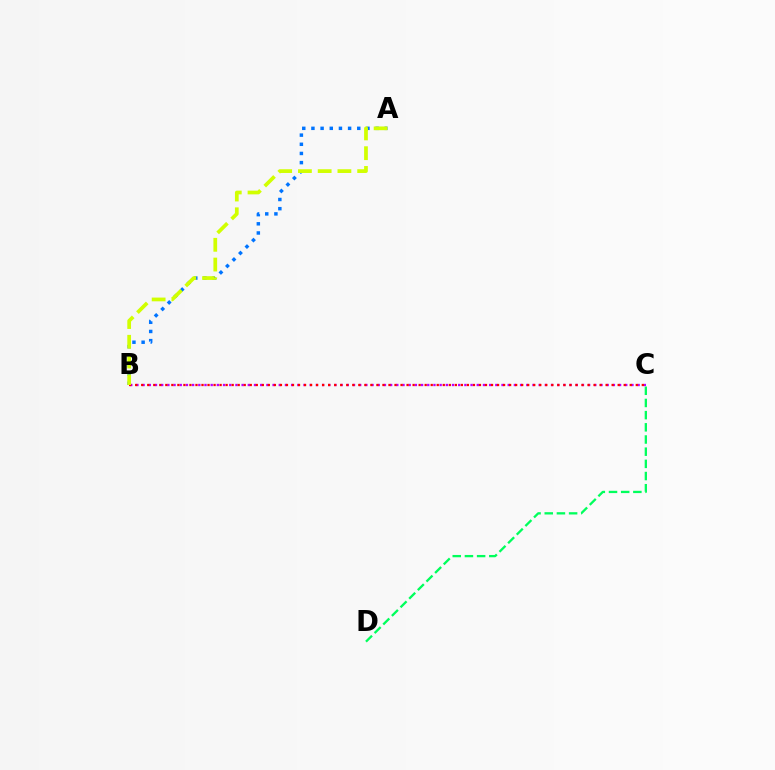{('C', 'D'): [{'color': '#00ff5c', 'line_style': 'dashed', 'thickness': 1.65}], ('A', 'B'): [{'color': '#0074ff', 'line_style': 'dotted', 'thickness': 2.49}, {'color': '#d1ff00', 'line_style': 'dashed', 'thickness': 2.68}], ('B', 'C'): [{'color': '#b900ff', 'line_style': 'dotted', 'thickness': 1.68}, {'color': '#ff0000', 'line_style': 'dotted', 'thickness': 1.64}]}